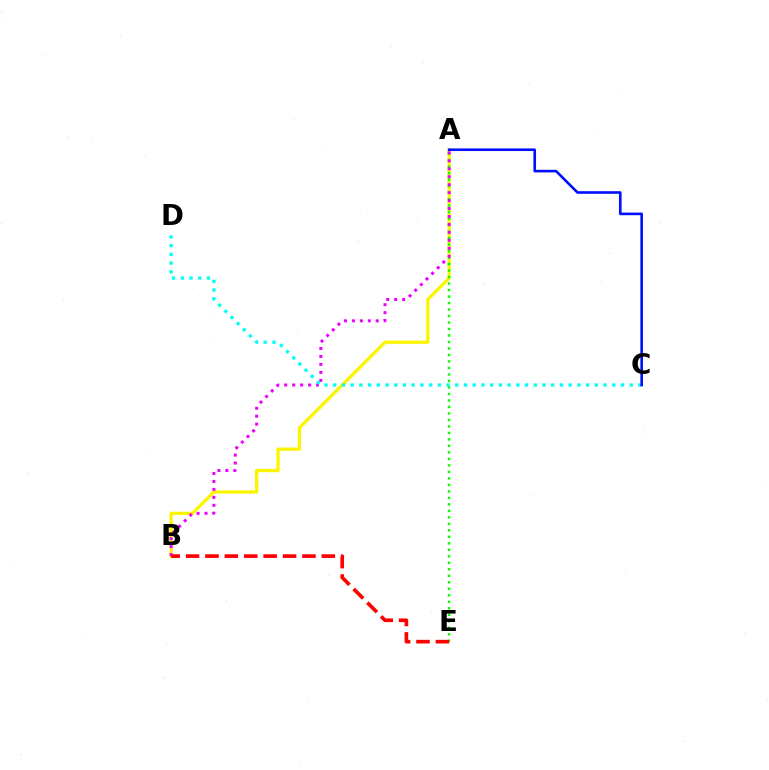{('A', 'B'): [{'color': '#fcf500', 'line_style': 'solid', 'thickness': 2.35}, {'color': '#ee00ff', 'line_style': 'dotted', 'thickness': 2.16}], ('A', 'E'): [{'color': '#08ff00', 'line_style': 'dotted', 'thickness': 1.76}], ('C', 'D'): [{'color': '#00fff6', 'line_style': 'dotted', 'thickness': 2.37}], ('A', 'C'): [{'color': '#0010ff', 'line_style': 'solid', 'thickness': 1.89}], ('B', 'E'): [{'color': '#ff0000', 'line_style': 'dashed', 'thickness': 2.63}]}